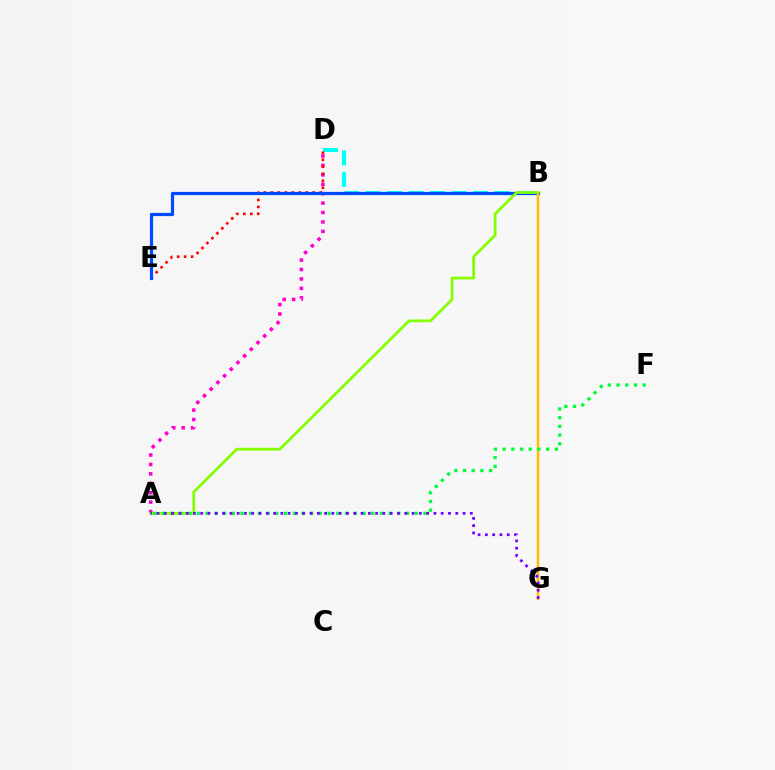{('B', 'D'): [{'color': '#00fff6', 'line_style': 'dashed', 'thickness': 2.91}], ('A', 'D'): [{'color': '#ff00cf', 'line_style': 'dotted', 'thickness': 2.56}], ('D', 'E'): [{'color': '#ff0000', 'line_style': 'dotted', 'thickness': 1.9}], ('B', 'E'): [{'color': '#004bff', 'line_style': 'solid', 'thickness': 2.3}], ('B', 'G'): [{'color': '#ffbd00', 'line_style': 'solid', 'thickness': 1.78}], ('A', 'B'): [{'color': '#84ff00', 'line_style': 'solid', 'thickness': 1.98}], ('A', 'F'): [{'color': '#00ff39', 'line_style': 'dotted', 'thickness': 2.37}], ('A', 'G'): [{'color': '#7200ff', 'line_style': 'dotted', 'thickness': 1.98}]}